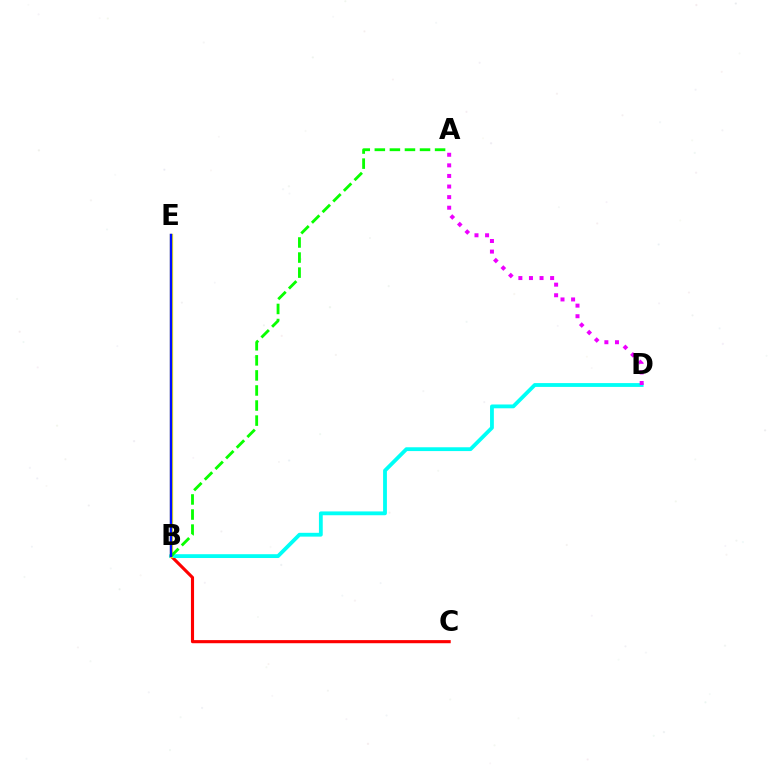{('B', 'C'): [{'color': '#ff0000', 'line_style': 'solid', 'thickness': 2.25}], ('B', 'D'): [{'color': '#00fff6', 'line_style': 'solid', 'thickness': 2.74}], ('A', 'D'): [{'color': '#ee00ff', 'line_style': 'dotted', 'thickness': 2.88}], ('B', 'E'): [{'color': '#fcf500', 'line_style': 'solid', 'thickness': 2.39}, {'color': '#0010ff', 'line_style': 'solid', 'thickness': 1.78}], ('A', 'B'): [{'color': '#08ff00', 'line_style': 'dashed', 'thickness': 2.05}]}